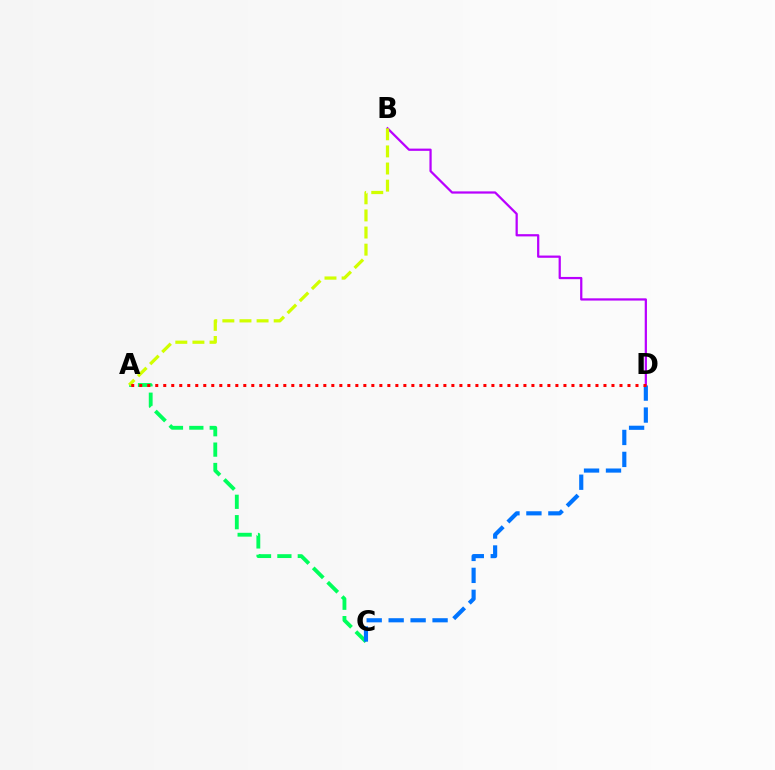{('B', 'D'): [{'color': '#b900ff', 'line_style': 'solid', 'thickness': 1.62}], ('A', 'C'): [{'color': '#00ff5c', 'line_style': 'dashed', 'thickness': 2.77}], ('C', 'D'): [{'color': '#0074ff', 'line_style': 'dashed', 'thickness': 2.98}], ('A', 'B'): [{'color': '#d1ff00', 'line_style': 'dashed', 'thickness': 2.32}], ('A', 'D'): [{'color': '#ff0000', 'line_style': 'dotted', 'thickness': 2.17}]}